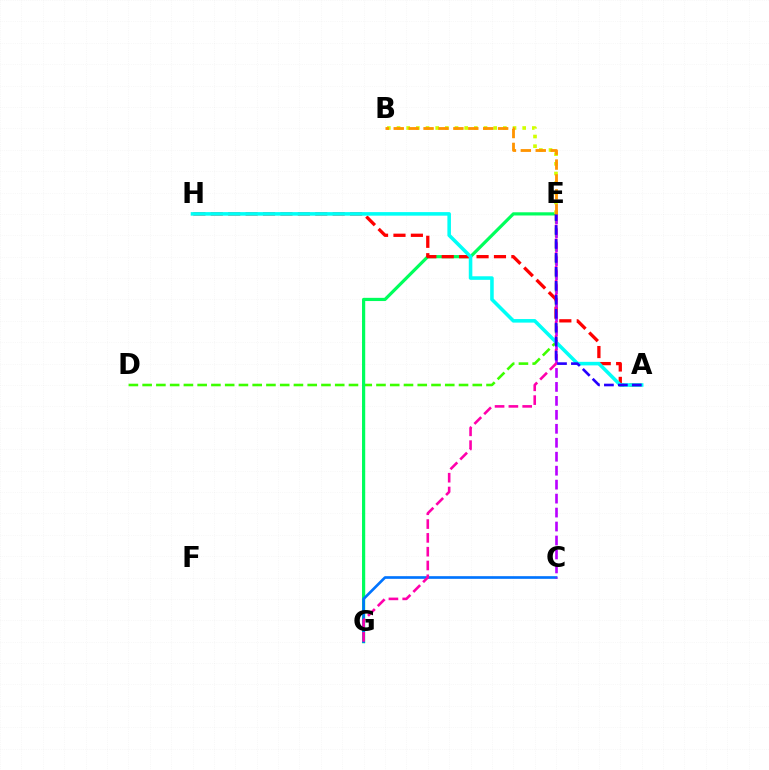{('D', 'E'): [{'color': '#3dff00', 'line_style': 'dashed', 'thickness': 1.87}], ('E', 'G'): [{'color': '#00ff5c', 'line_style': 'solid', 'thickness': 2.31}, {'color': '#ff00ac', 'line_style': 'dashed', 'thickness': 1.88}], ('B', 'E'): [{'color': '#d1ff00', 'line_style': 'dotted', 'thickness': 2.63}, {'color': '#ff9400', 'line_style': 'dashed', 'thickness': 2.03}], ('A', 'H'): [{'color': '#ff0000', 'line_style': 'dashed', 'thickness': 2.37}, {'color': '#00fff6', 'line_style': 'solid', 'thickness': 2.56}], ('C', 'G'): [{'color': '#0074ff', 'line_style': 'solid', 'thickness': 1.92}], ('C', 'E'): [{'color': '#b900ff', 'line_style': 'dashed', 'thickness': 1.9}], ('A', 'E'): [{'color': '#2500ff', 'line_style': 'dashed', 'thickness': 1.89}]}